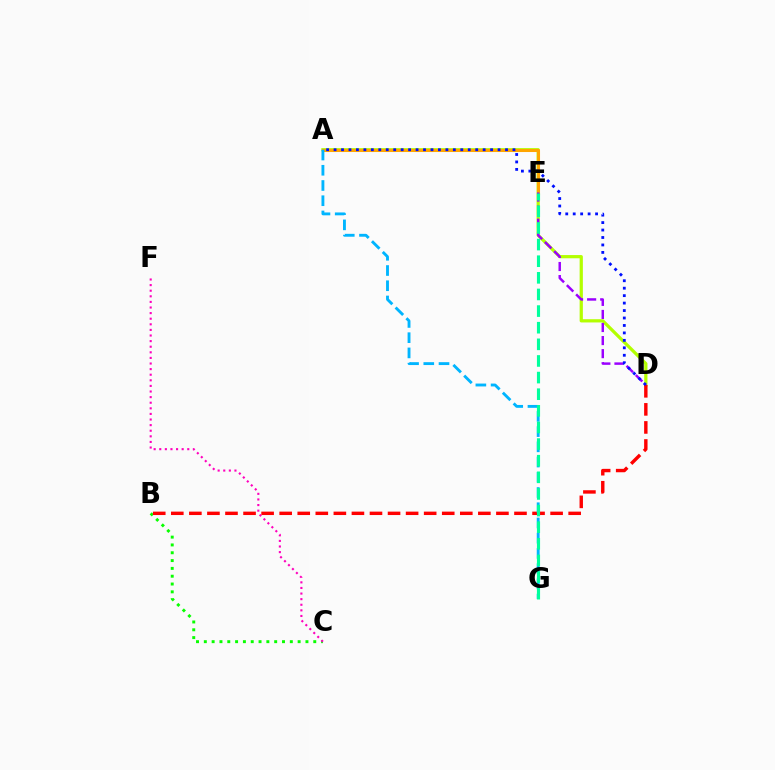{('A', 'D'): [{'color': '#b3ff00', 'line_style': 'solid', 'thickness': 2.32}, {'color': '#0010ff', 'line_style': 'dotted', 'thickness': 2.03}], ('A', 'E'): [{'color': '#ffa500', 'line_style': 'solid', 'thickness': 2.2}], ('D', 'E'): [{'color': '#9b00ff', 'line_style': 'dashed', 'thickness': 1.78}], ('B', 'C'): [{'color': '#08ff00', 'line_style': 'dotted', 'thickness': 2.12}], ('B', 'D'): [{'color': '#ff0000', 'line_style': 'dashed', 'thickness': 2.45}], ('A', 'G'): [{'color': '#00b5ff', 'line_style': 'dashed', 'thickness': 2.07}], ('C', 'F'): [{'color': '#ff00bd', 'line_style': 'dotted', 'thickness': 1.52}], ('E', 'G'): [{'color': '#00ff9d', 'line_style': 'dashed', 'thickness': 2.26}]}